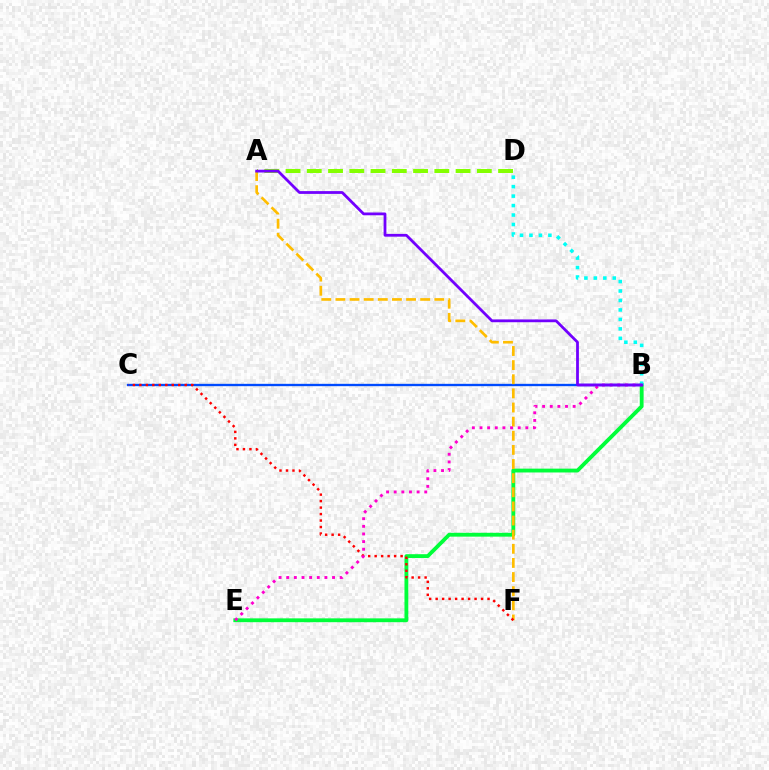{('B', 'E'): [{'color': '#00ff39', 'line_style': 'solid', 'thickness': 2.76}, {'color': '#ff00cf', 'line_style': 'dotted', 'thickness': 2.07}], ('B', 'C'): [{'color': '#004bff', 'line_style': 'solid', 'thickness': 1.69}], ('B', 'D'): [{'color': '#00fff6', 'line_style': 'dotted', 'thickness': 2.57}], ('A', 'F'): [{'color': '#ffbd00', 'line_style': 'dashed', 'thickness': 1.92}], ('C', 'F'): [{'color': '#ff0000', 'line_style': 'dotted', 'thickness': 1.76}], ('A', 'D'): [{'color': '#84ff00', 'line_style': 'dashed', 'thickness': 2.89}], ('A', 'B'): [{'color': '#7200ff', 'line_style': 'solid', 'thickness': 2.0}]}